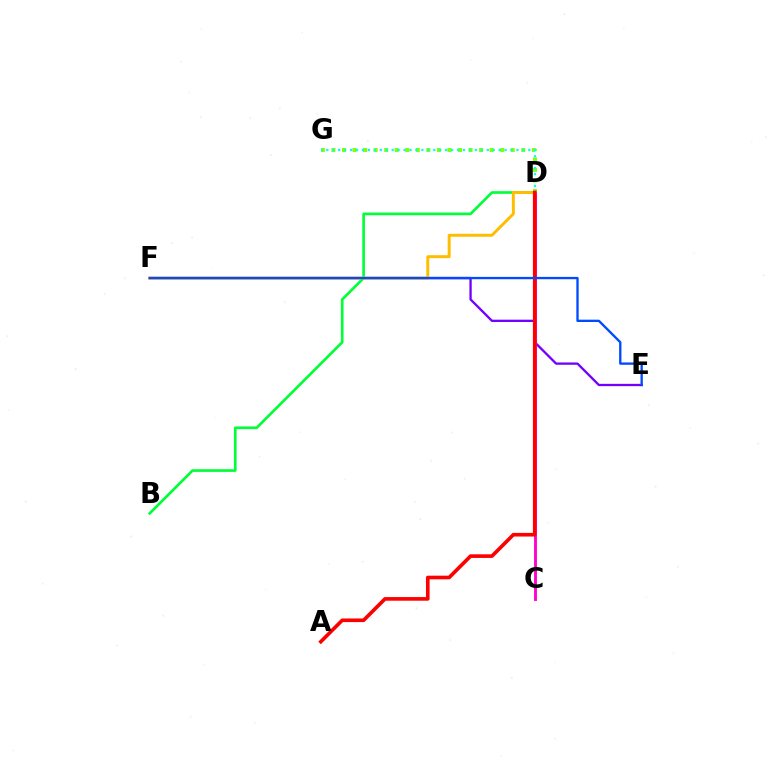{('E', 'F'): [{'color': '#7200ff', 'line_style': 'solid', 'thickness': 1.66}, {'color': '#004bff', 'line_style': 'solid', 'thickness': 1.68}], ('D', 'G'): [{'color': '#84ff00', 'line_style': 'dotted', 'thickness': 2.87}, {'color': '#00fff6', 'line_style': 'dotted', 'thickness': 1.61}], ('C', 'D'): [{'color': '#ff00cf', 'line_style': 'solid', 'thickness': 2.06}], ('B', 'D'): [{'color': '#00ff39', 'line_style': 'solid', 'thickness': 1.91}], ('D', 'F'): [{'color': '#ffbd00', 'line_style': 'solid', 'thickness': 2.13}], ('A', 'D'): [{'color': '#ff0000', 'line_style': 'solid', 'thickness': 2.62}]}